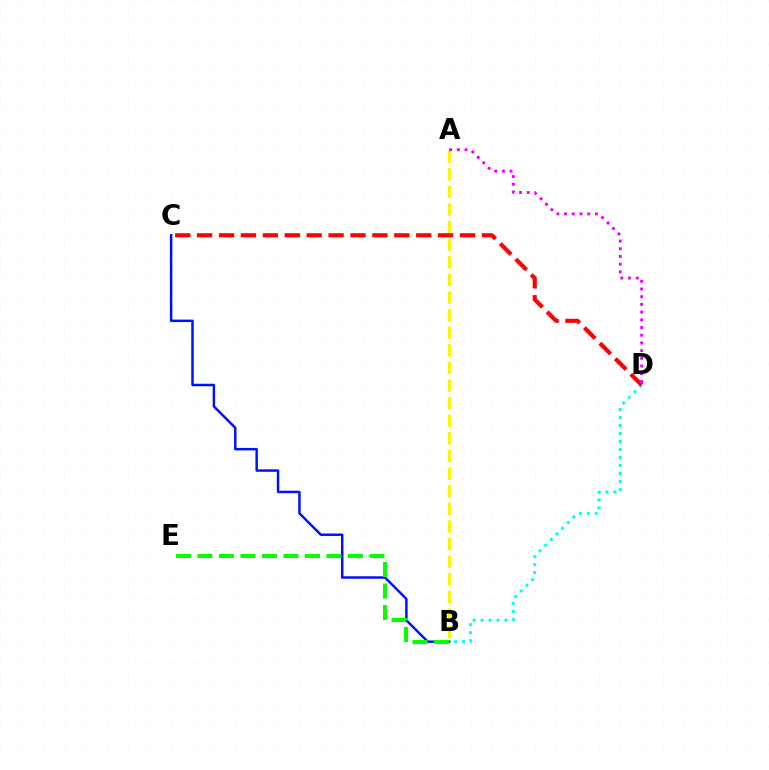{('B', 'C'): [{'color': '#0010ff', 'line_style': 'solid', 'thickness': 1.78}], ('B', 'D'): [{'color': '#00fff6', 'line_style': 'dotted', 'thickness': 2.17}], ('A', 'B'): [{'color': '#fcf500', 'line_style': 'dashed', 'thickness': 2.39}], ('B', 'E'): [{'color': '#08ff00', 'line_style': 'dashed', 'thickness': 2.92}], ('C', 'D'): [{'color': '#ff0000', 'line_style': 'dashed', 'thickness': 2.98}], ('A', 'D'): [{'color': '#ee00ff', 'line_style': 'dotted', 'thickness': 2.09}]}